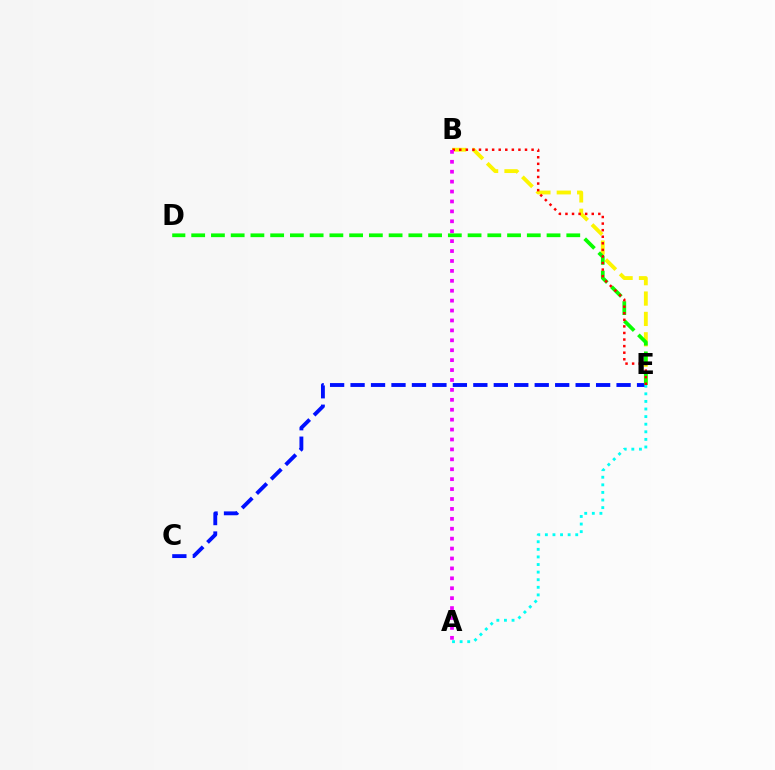{('B', 'E'): [{'color': '#fcf500', 'line_style': 'dashed', 'thickness': 2.77}, {'color': '#ff0000', 'line_style': 'dotted', 'thickness': 1.79}], ('C', 'E'): [{'color': '#0010ff', 'line_style': 'dashed', 'thickness': 2.78}], ('A', 'E'): [{'color': '#00fff6', 'line_style': 'dotted', 'thickness': 2.06}], ('D', 'E'): [{'color': '#08ff00', 'line_style': 'dashed', 'thickness': 2.68}], ('A', 'B'): [{'color': '#ee00ff', 'line_style': 'dotted', 'thickness': 2.69}]}